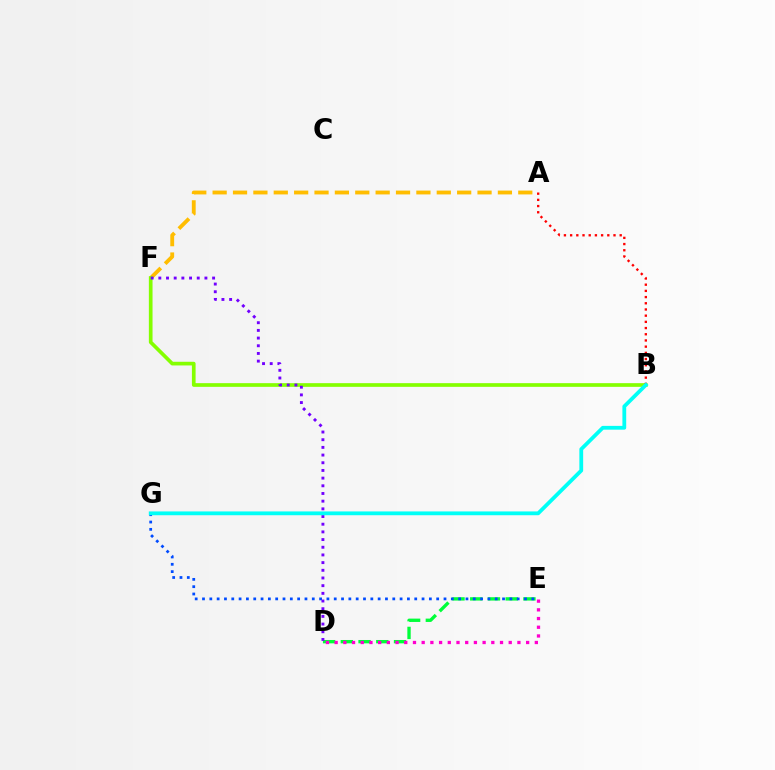{('D', 'E'): [{'color': '#00ff39', 'line_style': 'dashed', 'thickness': 2.41}, {'color': '#ff00cf', 'line_style': 'dotted', 'thickness': 2.36}], ('A', 'F'): [{'color': '#ffbd00', 'line_style': 'dashed', 'thickness': 2.77}], ('B', 'F'): [{'color': '#84ff00', 'line_style': 'solid', 'thickness': 2.65}], ('E', 'G'): [{'color': '#004bff', 'line_style': 'dotted', 'thickness': 1.99}], ('A', 'B'): [{'color': '#ff0000', 'line_style': 'dotted', 'thickness': 1.68}], ('D', 'F'): [{'color': '#7200ff', 'line_style': 'dotted', 'thickness': 2.09}], ('B', 'G'): [{'color': '#00fff6', 'line_style': 'solid', 'thickness': 2.73}]}